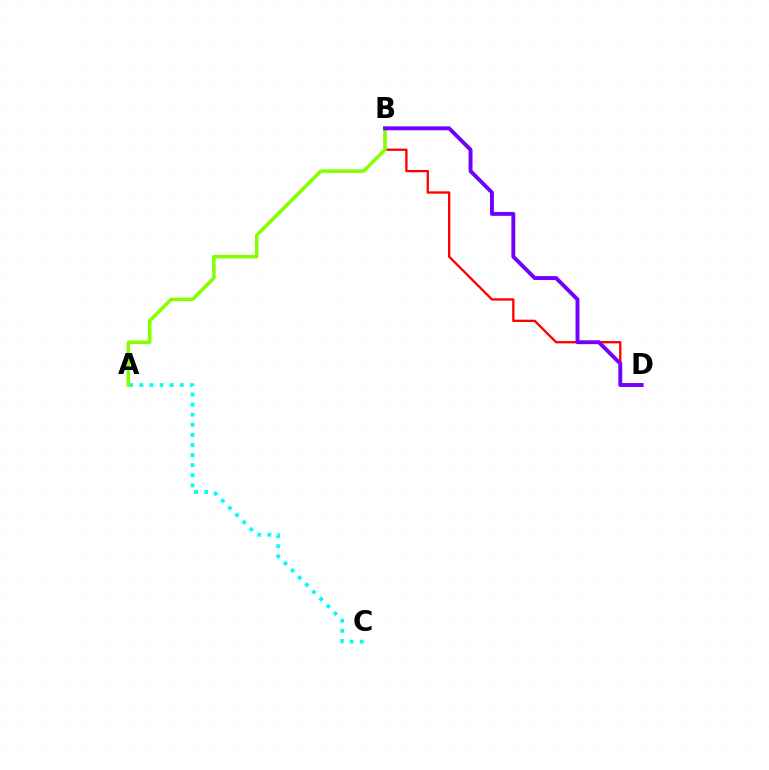{('B', 'D'): [{'color': '#ff0000', 'line_style': 'solid', 'thickness': 1.67}, {'color': '#7200ff', 'line_style': 'solid', 'thickness': 2.82}], ('A', 'C'): [{'color': '#00fff6', 'line_style': 'dotted', 'thickness': 2.75}], ('A', 'B'): [{'color': '#84ff00', 'line_style': 'solid', 'thickness': 2.54}]}